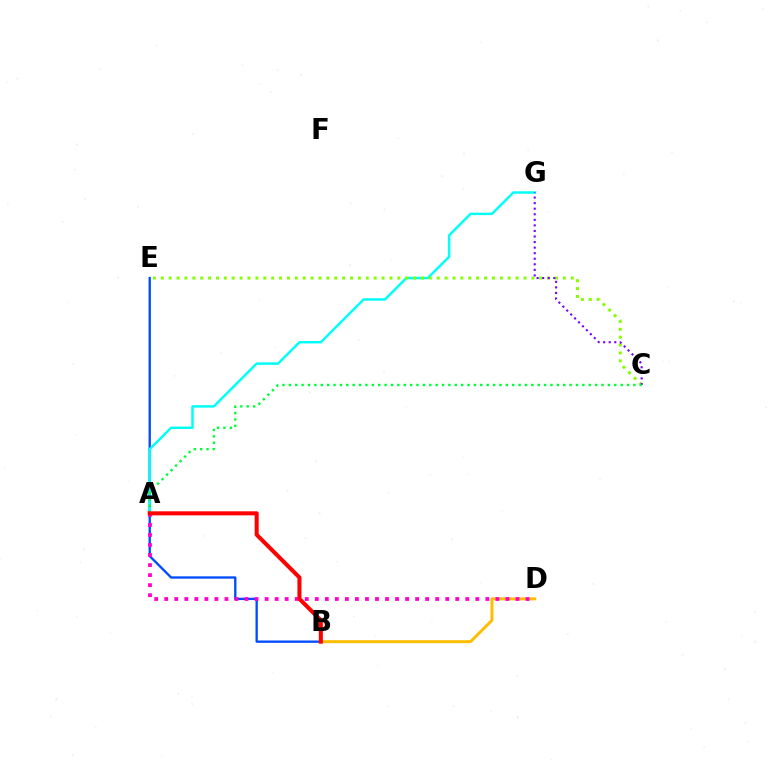{('B', 'E'): [{'color': '#004bff', 'line_style': 'solid', 'thickness': 1.68}], ('B', 'D'): [{'color': '#ffbd00', 'line_style': 'solid', 'thickness': 2.12}], ('A', 'G'): [{'color': '#00fff6', 'line_style': 'solid', 'thickness': 1.77}], ('C', 'E'): [{'color': '#84ff00', 'line_style': 'dotted', 'thickness': 2.14}], ('A', 'D'): [{'color': '#ff00cf', 'line_style': 'dotted', 'thickness': 2.73}], ('C', 'G'): [{'color': '#7200ff', 'line_style': 'dotted', 'thickness': 1.51}], ('A', 'C'): [{'color': '#00ff39', 'line_style': 'dotted', 'thickness': 1.73}], ('A', 'B'): [{'color': '#ff0000', 'line_style': 'solid', 'thickness': 2.91}]}